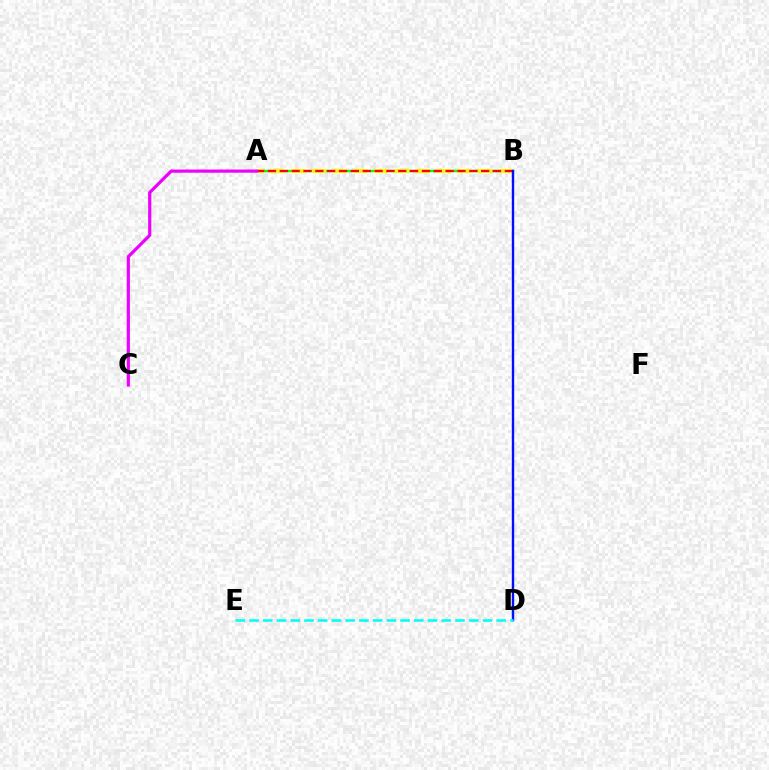{('A', 'B'): [{'color': '#08ff00', 'line_style': 'solid', 'thickness': 1.73}, {'color': '#fcf500', 'line_style': 'dashed', 'thickness': 2.82}, {'color': '#ff0000', 'line_style': 'dashed', 'thickness': 1.61}], ('A', 'C'): [{'color': '#ee00ff', 'line_style': 'solid', 'thickness': 2.29}], ('B', 'D'): [{'color': '#0010ff', 'line_style': 'solid', 'thickness': 1.72}], ('D', 'E'): [{'color': '#00fff6', 'line_style': 'dashed', 'thickness': 1.87}]}